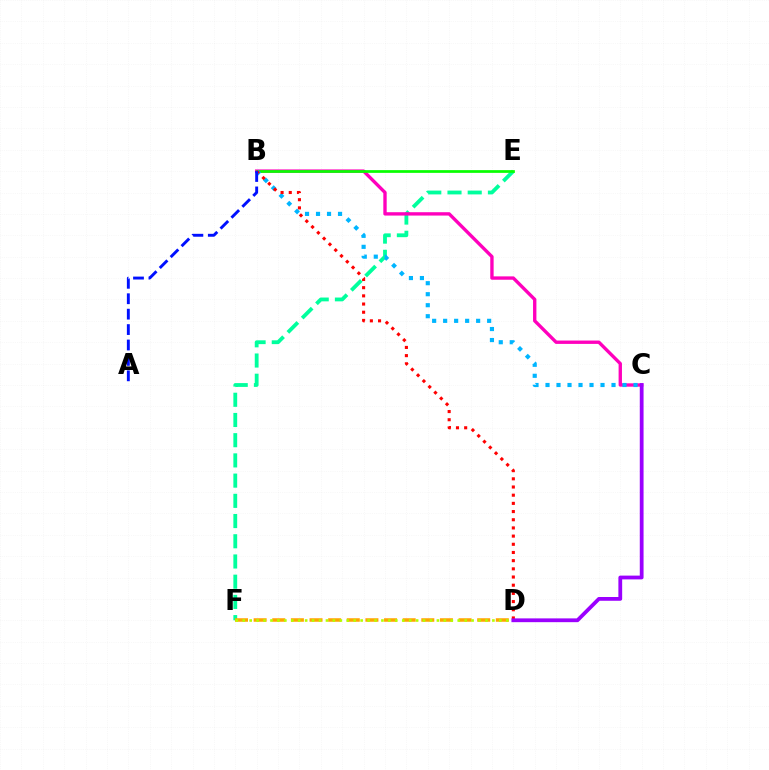{('E', 'F'): [{'color': '#00ff9d', 'line_style': 'dashed', 'thickness': 2.75}], ('B', 'C'): [{'color': '#ff00bd', 'line_style': 'solid', 'thickness': 2.42}, {'color': '#00b5ff', 'line_style': 'dotted', 'thickness': 2.99}], ('B', 'E'): [{'color': '#08ff00', 'line_style': 'solid', 'thickness': 1.97}], ('D', 'F'): [{'color': '#ffa500', 'line_style': 'dashed', 'thickness': 2.53}, {'color': '#b3ff00', 'line_style': 'dotted', 'thickness': 1.88}], ('B', 'D'): [{'color': '#ff0000', 'line_style': 'dotted', 'thickness': 2.22}], ('A', 'B'): [{'color': '#0010ff', 'line_style': 'dashed', 'thickness': 2.09}], ('C', 'D'): [{'color': '#9b00ff', 'line_style': 'solid', 'thickness': 2.72}]}